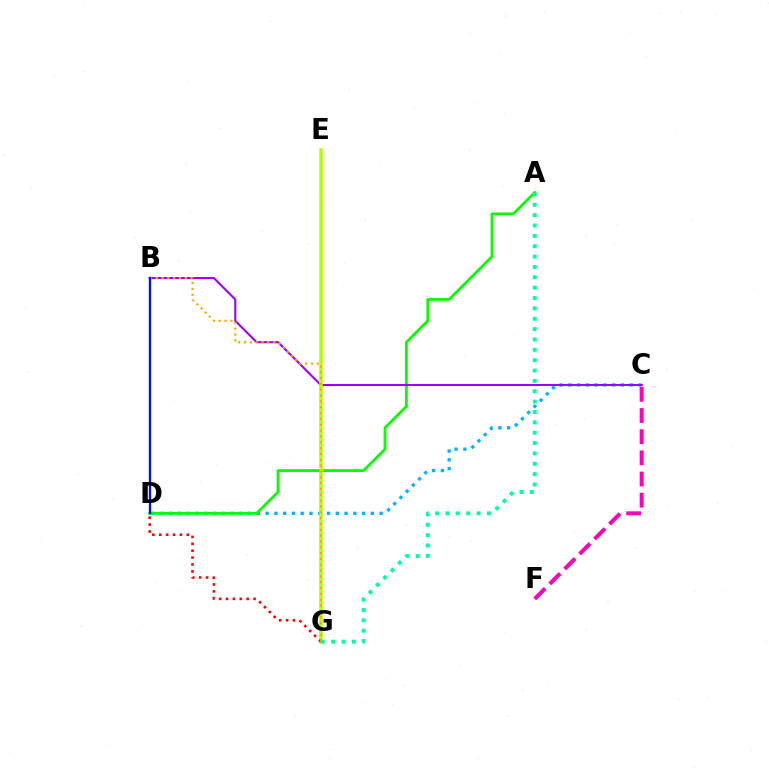{('C', 'D'): [{'color': '#00b5ff', 'line_style': 'dotted', 'thickness': 2.38}], ('A', 'D'): [{'color': '#08ff00', 'line_style': 'solid', 'thickness': 2.03}], ('C', 'F'): [{'color': '#ff00bd', 'line_style': 'dashed', 'thickness': 2.88}], ('B', 'C'): [{'color': '#9b00ff', 'line_style': 'solid', 'thickness': 1.5}], ('E', 'G'): [{'color': '#b3ff00', 'line_style': 'solid', 'thickness': 2.52}], ('D', 'G'): [{'color': '#ff0000', 'line_style': 'dotted', 'thickness': 1.87}], ('B', 'G'): [{'color': '#ffa500', 'line_style': 'dotted', 'thickness': 1.58}], ('B', 'D'): [{'color': '#0010ff', 'line_style': 'solid', 'thickness': 1.67}], ('A', 'G'): [{'color': '#00ff9d', 'line_style': 'dotted', 'thickness': 2.81}]}